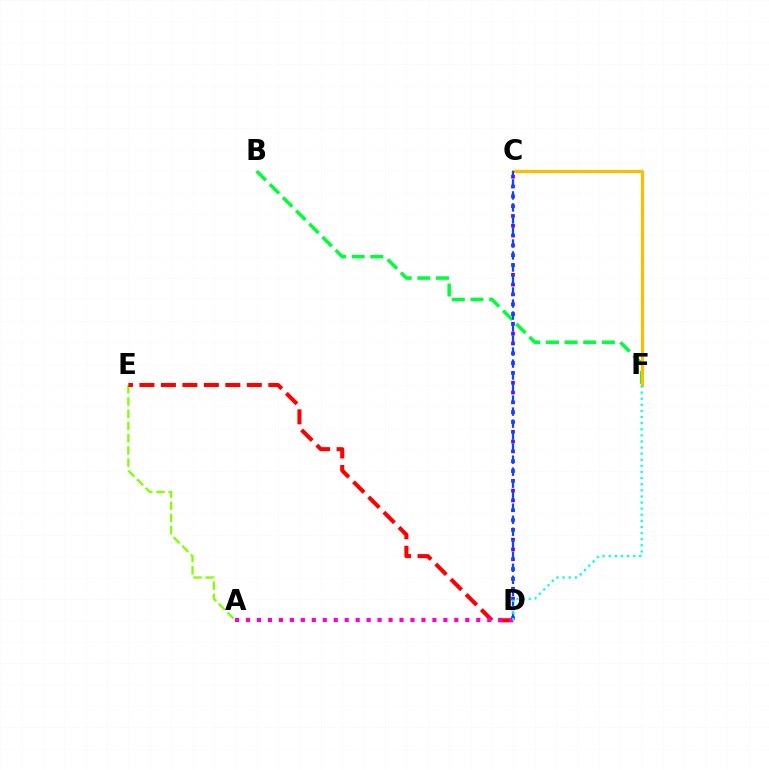{('A', 'E'): [{'color': '#84ff00', 'line_style': 'dashed', 'thickness': 1.66}], ('B', 'F'): [{'color': '#00ff39', 'line_style': 'dashed', 'thickness': 2.53}], ('C', 'D'): [{'color': '#7200ff', 'line_style': 'dotted', 'thickness': 2.67}, {'color': '#004bff', 'line_style': 'dashed', 'thickness': 1.63}], ('C', 'F'): [{'color': '#ffbd00', 'line_style': 'solid', 'thickness': 2.28}], ('D', 'E'): [{'color': '#ff0000', 'line_style': 'dashed', 'thickness': 2.92}], ('A', 'D'): [{'color': '#ff00cf', 'line_style': 'dotted', 'thickness': 2.98}], ('D', 'F'): [{'color': '#00fff6', 'line_style': 'dotted', 'thickness': 1.66}]}